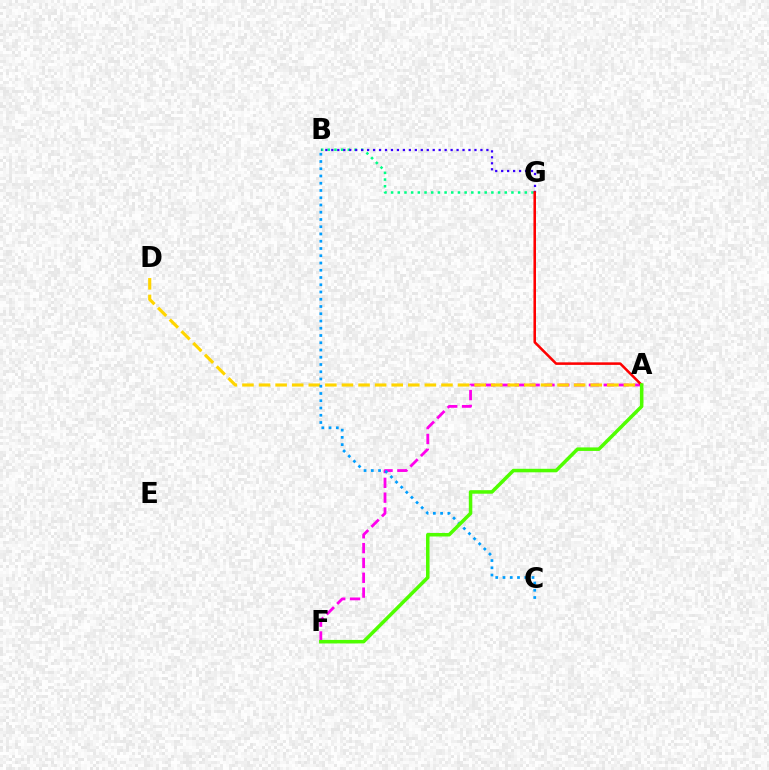{('A', 'F'): [{'color': '#ff00ed', 'line_style': 'dashed', 'thickness': 2.01}, {'color': '#4fff00', 'line_style': 'solid', 'thickness': 2.53}], ('B', 'G'): [{'color': '#00ff86', 'line_style': 'dotted', 'thickness': 1.82}, {'color': '#3700ff', 'line_style': 'dotted', 'thickness': 1.62}], ('A', 'D'): [{'color': '#ffd500', 'line_style': 'dashed', 'thickness': 2.25}], ('A', 'G'): [{'color': '#ff0000', 'line_style': 'solid', 'thickness': 1.83}], ('B', 'C'): [{'color': '#009eff', 'line_style': 'dotted', 'thickness': 1.97}]}